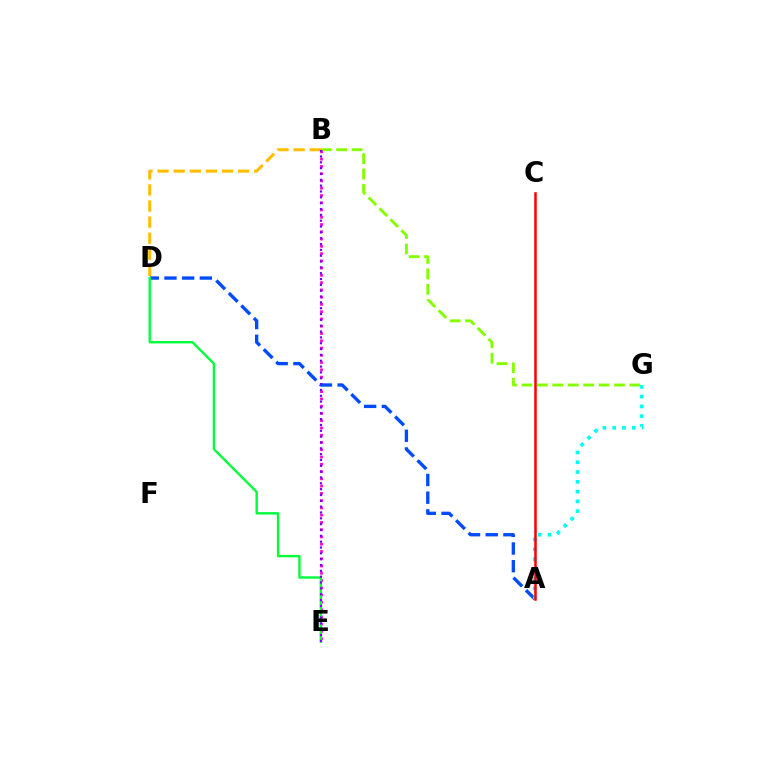{('B', 'G'): [{'color': '#84ff00', 'line_style': 'dashed', 'thickness': 2.1}], ('B', 'D'): [{'color': '#ffbd00', 'line_style': 'dashed', 'thickness': 2.19}], ('B', 'E'): [{'color': '#ff00cf', 'line_style': 'dotted', 'thickness': 1.97}, {'color': '#7200ff', 'line_style': 'dotted', 'thickness': 1.59}], ('A', 'D'): [{'color': '#004bff', 'line_style': 'dashed', 'thickness': 2.4}], ('D', 'E'): [{'color': '#00ff39', 'line_style': 'solid', 'thickness': 1.71}], ('A', 'G'): [{'color': '#00fff6', 'line_style': 'dotted', 'thickness': 2.66}], ('A', 'C'): [{'color': '#ff0000', 'line_style': 'solid', 'thickness': 1.81}]}